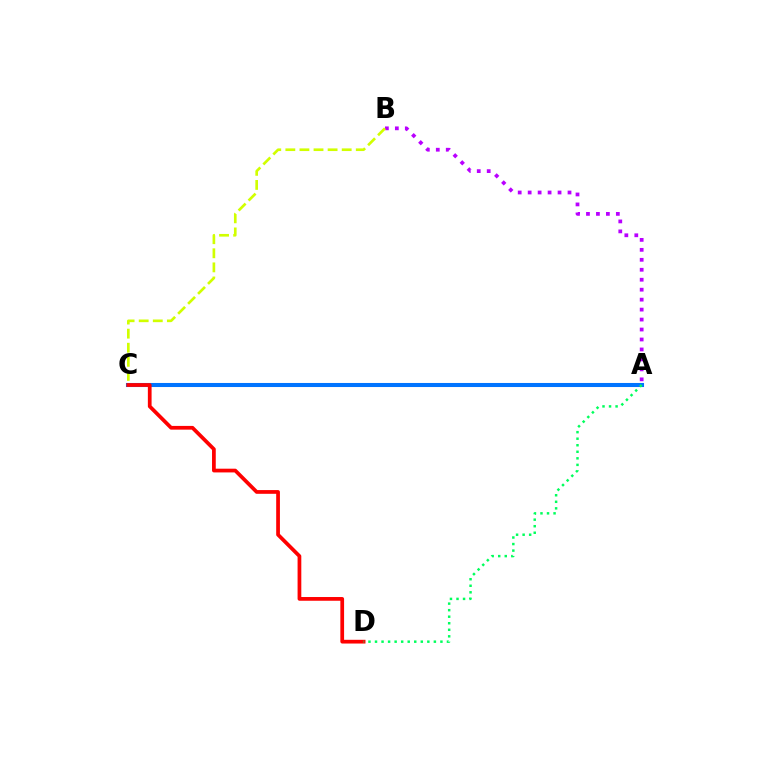{('A', 'C'): [{'color': '#0074ff', 'line_style': 'solid', 'thickness': 2.92}], ('A', 'B'): [{'color': '#b900ff', 'line_style': 'dotted', 'thickness': 2.71}], ('C', 'D'): [{'color': '#ff0000', 'line_style': 'solid', 'thickness': 2.69}], ('A', 'D'): [{'color': '#00ff5c', 'line_style': 'dotted', 'thickness': 1.78}], ('B', 'C'): [{'color': '#d1ff00', 'line_style': 'dashed', 'thickness': 1.91}]}